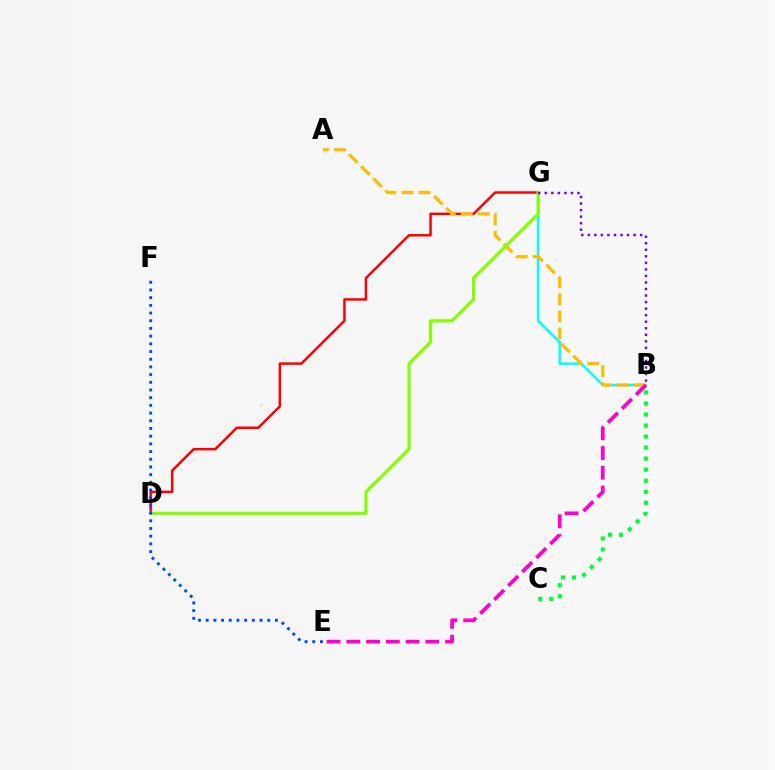{('B', 'G'): [{'color': '#00fff6', 'line_style': 'solid', 'thickness': 1.77}, {'color': '#7200ff', 'line_style': 'dotted', 'thickness': 1.78}], ('B', 'C'): [{'color': '#00ff39', 'line_style': 'dotted', 'thickness': 3.0}], ('D', 'G'): [{'color': '#ff0000', 'line_style': 'solid', 'thickness': 1.79}, {'color': '#84ff00', 'line_style': 'solid', 'thickness': 2.32}], ('A', 'B'): [{'color': '#ffbd00', 'line_style': 'dashed', 'thickness': 2.31}], ('E', 'F'): [{'color': '#004bff', 'line_style': 'dotted', 'thickness': 2.09}], ('B', 'E'): [{'color': '#ff00cf', 'line_style': 'dashed', 'thickness': 2.68}]}